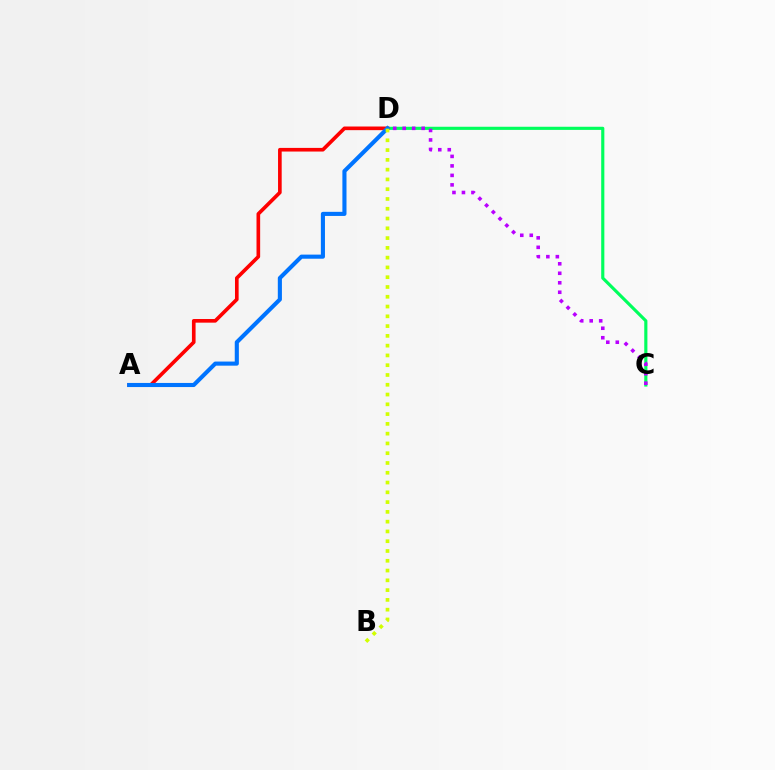{('C', 'D'): [{'color': '#00ff5c', 'line_style': 'solid', 'thickness': 2.26}, {'color': '#b900ff', 'line_style': 'dotted', 'thickness': 2.58}], ('A', 'D'): [{'color': '#ff0000', 'line_style': 'solid', 'thickness': 2.62}, {'color': '#0074ff', 'line_style': 'solid', 'thickness': 2.95}], ('B', 'D'): [{'color': '#d1ff00', 'line_style': 'dotted', 'thickness': 2.66}]}